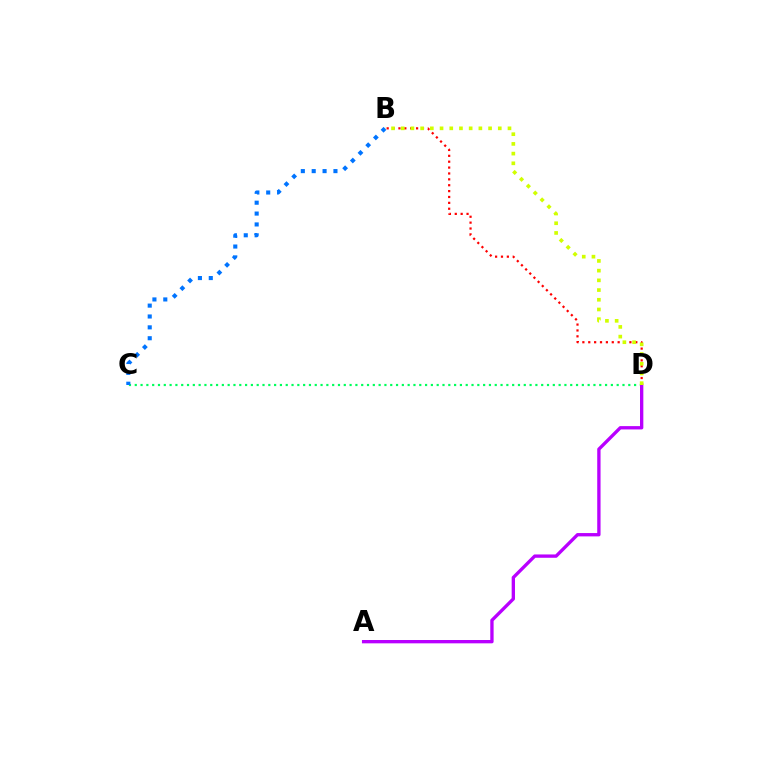{('C', 'D'): [{'color': '#00ff5c', 'line_style': 'dotted', 'thickness': 1.58}], ('B', 'D'): [{'color': '#ff0000', 'line_style': 'dotted', 'thickness': 1.6}, {'color': '#d1ff00', 'line_style': 'dotted', 'thickness': 2.64}], ('A', 'D'): [{'color': '#b900ff', 'line_style': 'solid', 'thickness': 2.4}], ('B', 'C'): [{'color': '#0074ff', 'line_style': 'dotted', 'thickness': 2.95}]}